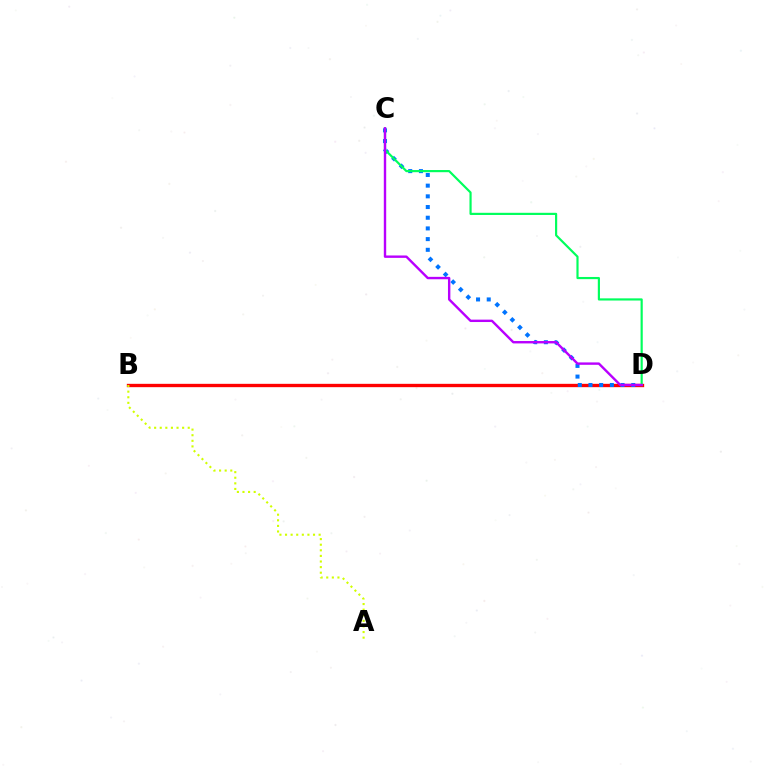{('B', 'D'): [{'color': '#ff0000', 'line_style': 'solid', 'thickness': 2.41}], ('A', 'B'): [{'color': '#d1ff00', 'line_style': 'dotted', 'thickness': 1.52}], ('C', 'D'): [{'color': '#0074ff', 'line_style': 'dotted', 'thickness': 2.91}, {'color': '#00ff5c', 'line_style': 'solid', 'thickness': 1.57}, {'color': '#b900ff', 'line_style': 'solid', 'thickness': 1.73}]}